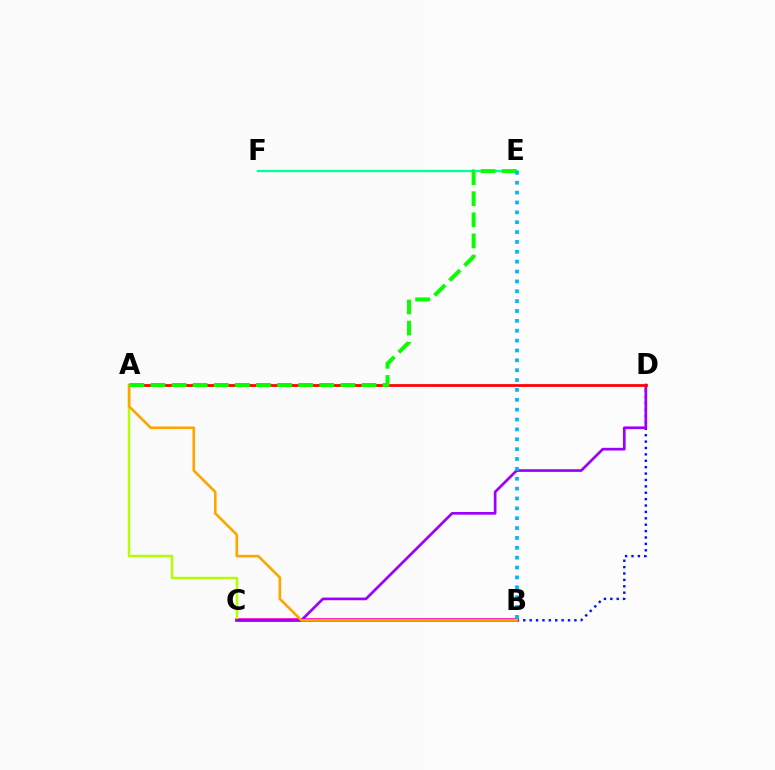{('B', 'D'): [{'color': '#0010ff', 'line_style': 'dotted', 'thickness': 1.74}], ('B', 'C'): [{'color': '#ff00bd', 'line_style': 'solid', 'thickness': 2.64}], ('E', 'F'): [{'color': '#00ff9d', 'line_style': 'solid', 'thickness': 1.67}], ('A', 'C'): [{'color': '#b3ff00', 'line_style': 'solid', 'thickness': 1.8}], ('C', 'D'): [{'color': '#9b00ff', 'line_style': 'solid', 'thickness': 1.93}], ('A', 'D'): [{'color': '#ff0000', 'line_style': 'solid', 'thickness': 1.97}], ('A', 'B'): [{'color': '#ffa500', 'line_style': 'solid', 'thickness': 1.89}], ('A', 'E'): [{'color': '#08ff00', 'line_style': 'dashed', 'thickness': 2.87}], ('B', 'E'): [{'color': '#00b5ff', 'line_style': 'dotted', 'thickness': 2.68}]}